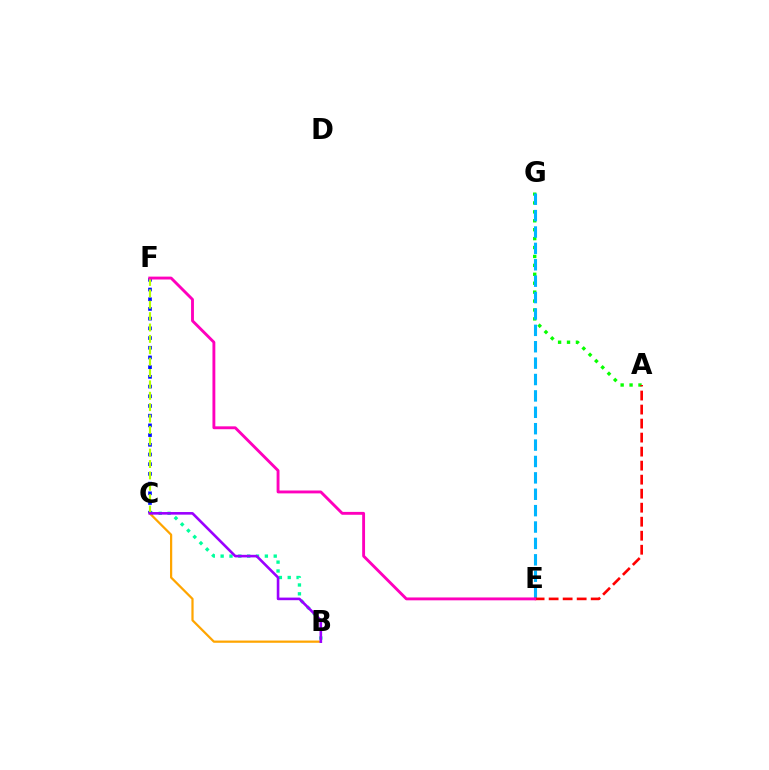{('A', 'G'): [{'color': '#08ff00', 'line_style': 'dotted', 'thickness': 2.42}], ('C', 'F'): [{'color': '#0010ff', 'line_style': 'dotted', 'thickness': 2.64}, {'color': '#b3ff00', 'line_style': 'dashed', 'thickness': 1.55}], ('B', 'C'): [{'color': '#00ff9d', 'line_style': 'dotted', 'thickness': 2.4}, {'color': '#ffa500', 'line_style': 'solid', 'thickness': 1.6}, {'color': '#9b00ff', 'line_style': 'solid', 'thickness': 1.87}], ('E', 'G'): [{'color': '#00b5ff', 'line_style': 'dashed', 'thickness': 2.23}], ('A', 'E'): [{'color': '#ff0000', 'line_style': 'dashed', 'thickness': 1.9}], ('E', 'F'): [{'color': '#ff00bd', 'line_style': 'solid', 'thickness': 2.07}]}